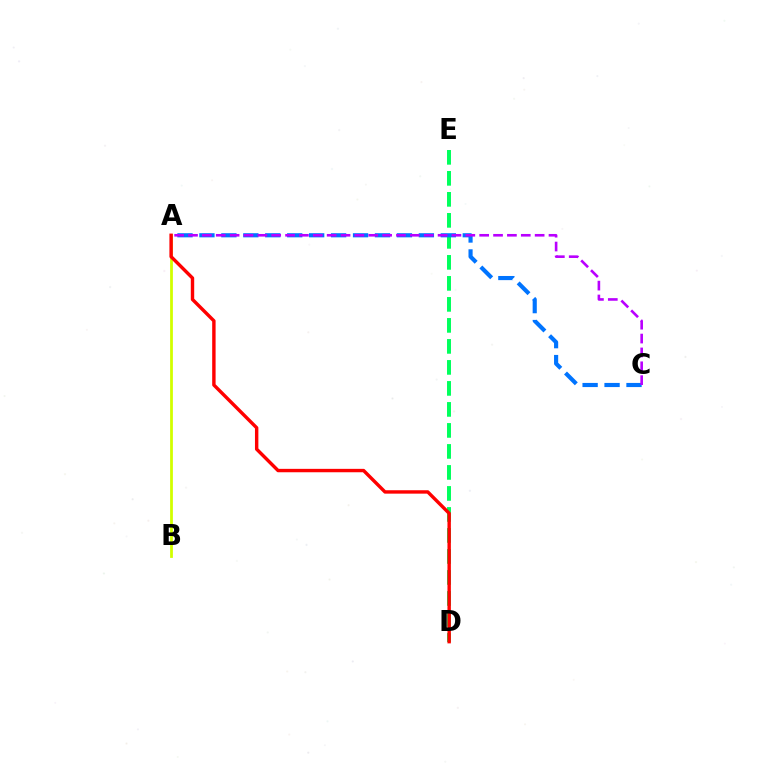{('A', 'B'): [{'color': '#d1ff00', 'line_style': 'solid', 'thickness': 2.0}], ('D', 'E'): [{'color': '#00ff5c', 'line_style': 'dashed', 'thickness': 2.85}], ('A', 'C'): [{'color': '#0074ff', 'line_style': 'dashed', 'thickness': 2.98}, {'color': '#b900ff', 'line_style': 'dashed', 'thickness': 1.88}], ('A', 'D'): [{'color': '#ff0000', 'line_style': 'solid', 'thickness': 2.45}]}